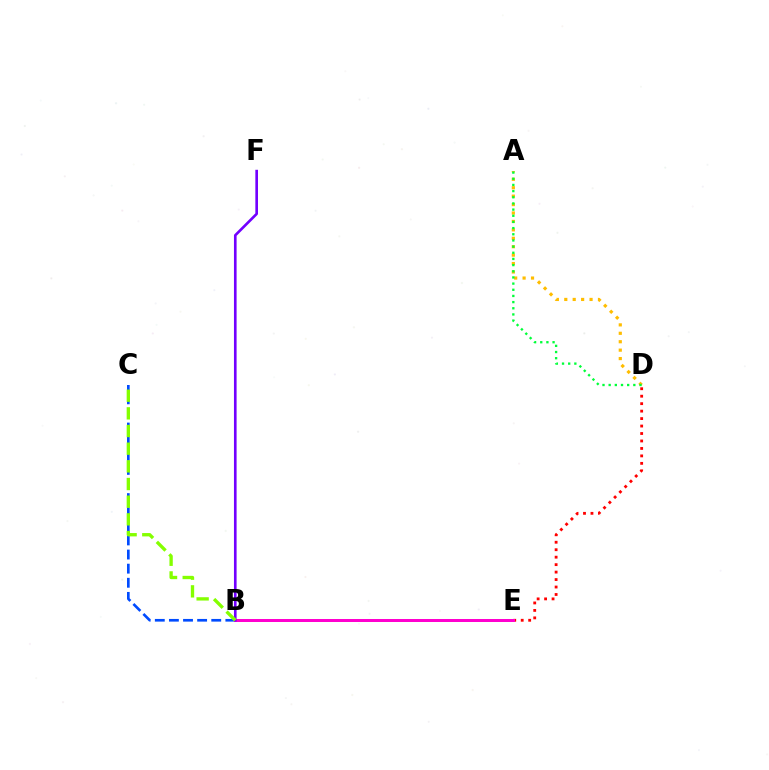{('B', 'E'): [{'color': '#00fff6', 'line_style': 'solid', 'thickness': 1.94}, {'color': '#ff00cf', 'line_style': 'solid', 'thickness': 2.16}], ('D', 'E'): [{'color': '#ff0000', 'line_style': 'dotted', 'thickness': 2.03}], ('A', 'D'): [{'color': '#ffbd00', 'line_style': 'dotted', 'thickness': 2.29}, {'color': '#00ff39', 'line_style': 'dotted', 'thickness': 1.68}], ('B', 'C'): [{'color': '#004bff', 'line_style': 'dashed', 'thickness': 1.92}, {'color': '#84ff00', 'line_style': 'dashed', 'thickness': 2.4}], ('B', 'F'): [{'color': '#7200ff', 'line_style': 'solid', 'thickness': 1.9}]}